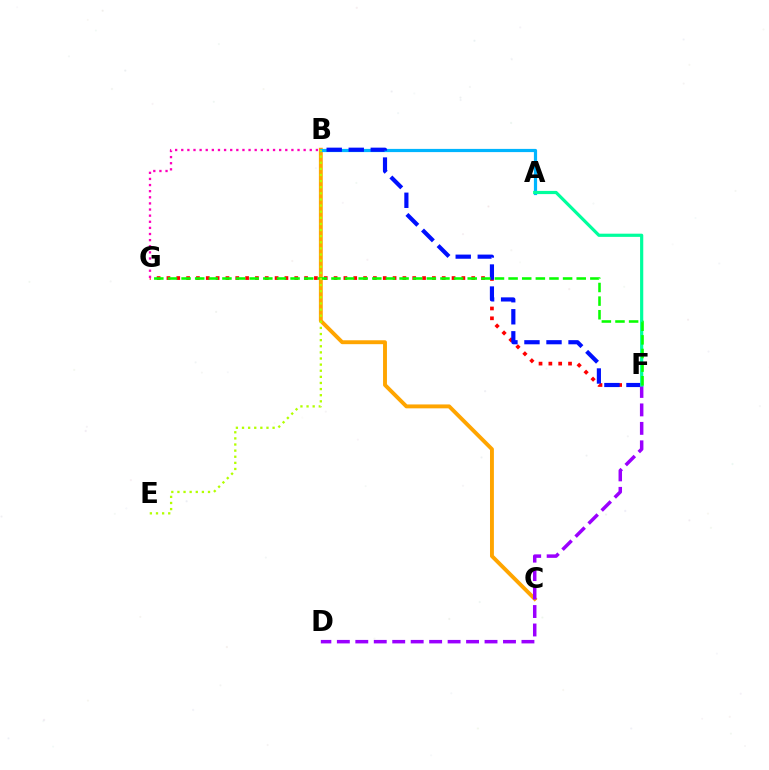{('B', 'C'): [{'color': '#ffa500', 'line_style': 'solid', 'thickness': 2.81}], ('F', 'G'): [{'color': '#ff0000', 'line_style': 'dotted', 'thickness': 2.67}, {'color': '#08ff00', 'line_style': 'dashed', 'thickness': 1.85}], ('A', 'B'): [{'color': '#00b5ff', 'line_style': 'solid', 'thickness': 2.3}], ('B', 'F'): [{'color': '#0010ff', 'line_style': 'dashed', 'thickness': 2.99}], ('D', 'F'): [{'color': '#9b00ff', 'line_style': 'dashed', 'thickness': 2.51}], ('A', 'F'): [{'color': '#00ff9d', 'line_style': 'solid', 'thickness': 2.29}], ('B', 'G'): [{'color': '#ff00bd', 'line_style': 'dotted', 'thickness': 1.66}], ('B', 'E'): [{'color': '#b3ff00', 'line_style': 'dotted', 'thickness': 1.66}]}